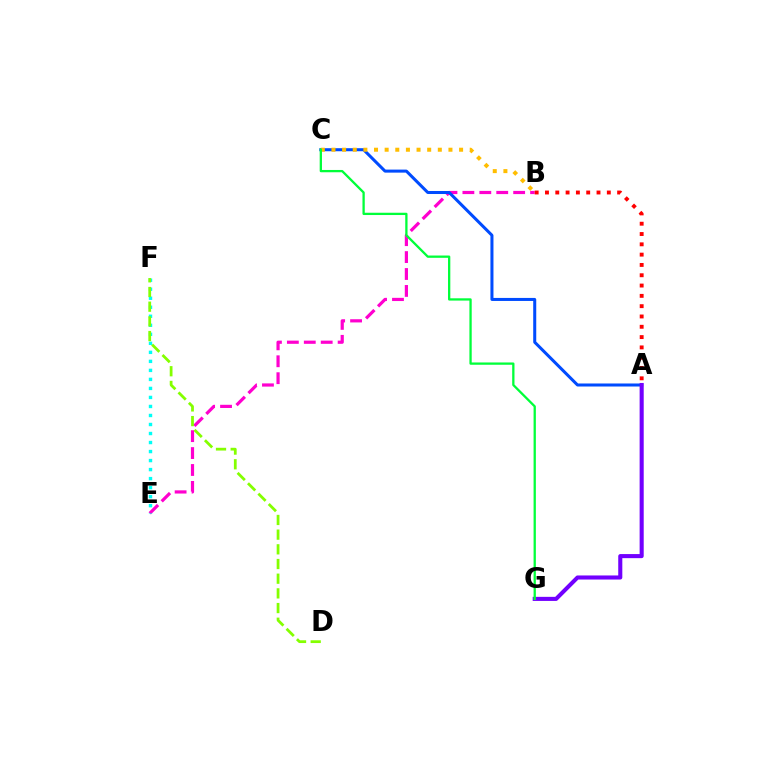{('B', 'E'): [{'color': '#ff00cf', 'line_style': 'dashed', 'thickness': 2.3}], ('A', 'C'): [{'color': '#004bff', 'line_style': 'solid', 'thickness': 2.18}], ('A', 'G'): [{'color': '#7200ff', 'line_style': 'solid', 'thickness': 2.94}], ('E', 'F'): [{'color': '#00fff6', 'line_style': 'dotted', 'thickness': 2.45}], ('A', 'B'): [{'color': '#ff0000', 'line_style': 'dotted', 'thickness': 2.8}], ('D', 'F'): [{'color': '#84ff00', 'line_style': 'dashed', 'thickness': 1.99}], ('B', 'C'): [{'color': '#ffbd00', 'line_style': 'dotted', 'thickness': 2.89}], ('C', 'G'): [{'color': '#00ff39', 'line_style': 'solid', 'thickness': 1.65}]}